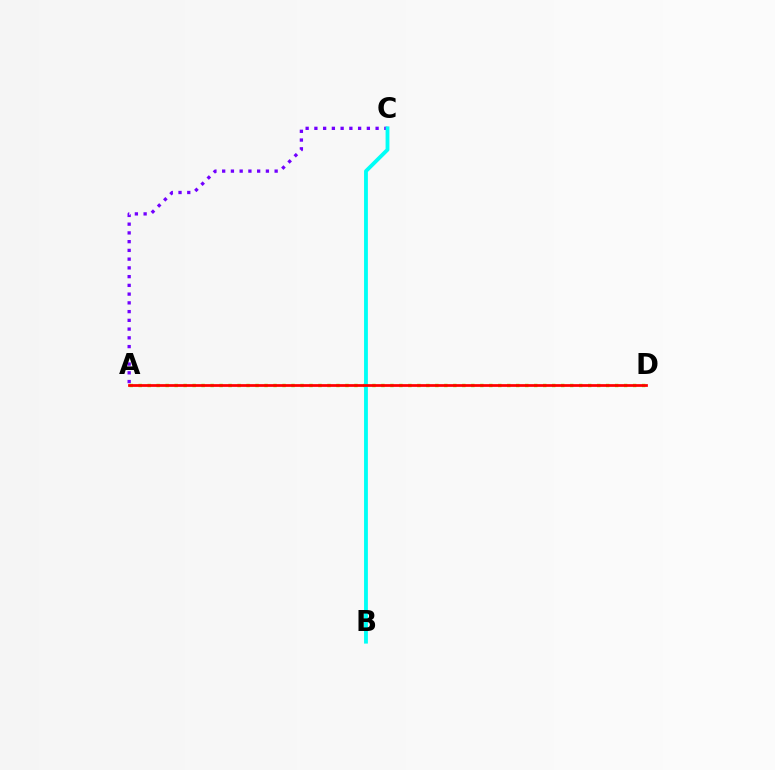{('A', 'C'): [{'color': '#7200ff', 'line_style': 'dotted', 'thickness': 2.38}], ('A', 'D'): [{'color': '#84ff00', 'line_style': 'dotted', 'thickness': 2.44}, {'color': '#ff0000', 'line_style': 'solid', 'thickness': 1.98}], ('B', 'C'): [{'color': '#00fff6', 'line_style': 'solid', 'thickness': 2.76}]}